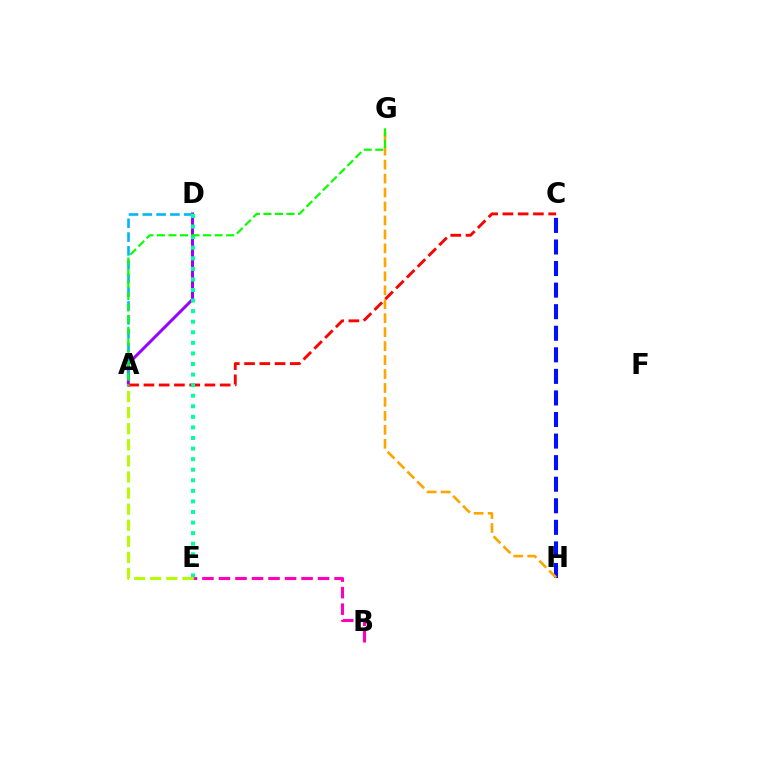{('A', 'D'): [{'color': '#9b00ff', 'line_style': 'solid', 'thickness': 2.14}, {'color': '#00b5ff', 'line_style': 'dashed', 'thickness': 1.87}], ('C', 'H'): [{'color': '#0010ff', 'line_style': 'dashed', 'thickness': 2.93}], ('G', 'H'): [{'color': '#ffa500', 'line_style': 'dashed', 'thickness': 1.9}], ('B', 'E'): [{'color': '#ff00bd', 'line_style': 'dashed', 'thickness': 2.24}], ('A', 'C'): [{'color': '#ff0000', 'line_style': 'dashed', 'thickness': 2.07}], ('D', 'E'): [{'color': '#00ff9d', 'line_style': 'dotted', 'thickness': 2.87}], ('A', 'E'): [{'color': '#b3ff00', 'line_style': 'dashed', 'thickness': 2.19}], ('A', 'G'): [{'color': '#08ff00', 'line_style': 'dashed', 'thickness': 1.57}]}